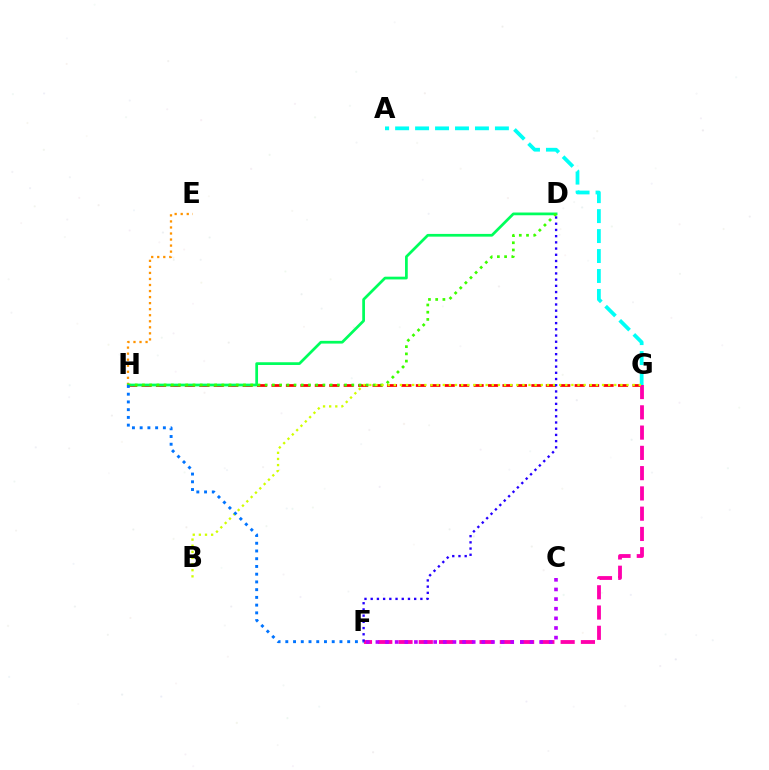{('E', 'H'): [{'color': '#ff9400', 'line_style': 'dotted', 'thickness': 1.64}], ('G', 'H'): [{'color': '#ff0000', 'line_style': 'dashed', 'thickness': 1.96}], ('D', 'H'): [{'color': '#00ff5c', 'line_style': 'solid', 'thickness': 1.97}, {'color': '#3dff00', 'line_style': 'dotted', 'thickness': 1.96}], ('F', 'G'): [{'color': '#ff00ac', 'line_style': 'dashed', 'thickness': 2.75}], ('C', 'F'): [{'color': '#b900ff', 'line_style': 'dotted', 'thickness': 2.62}], ('A', 'G'): [{'color': '#00fff6', 'line_style': 'dashed', 'thickness': 2.71}], ('B', 'G'): [{'color': '#d1ff00', 'line_style': 'dotted', 'thickness': 1.66}], ('F', 'H'): [{'color': '#0074ff', 'line_style': 'dotted', 'thickness': 2.1}], ('D', 'F'): [{'color': '#2500ff', 'line_style': 'dotted', 'thickness': 1.69}]}